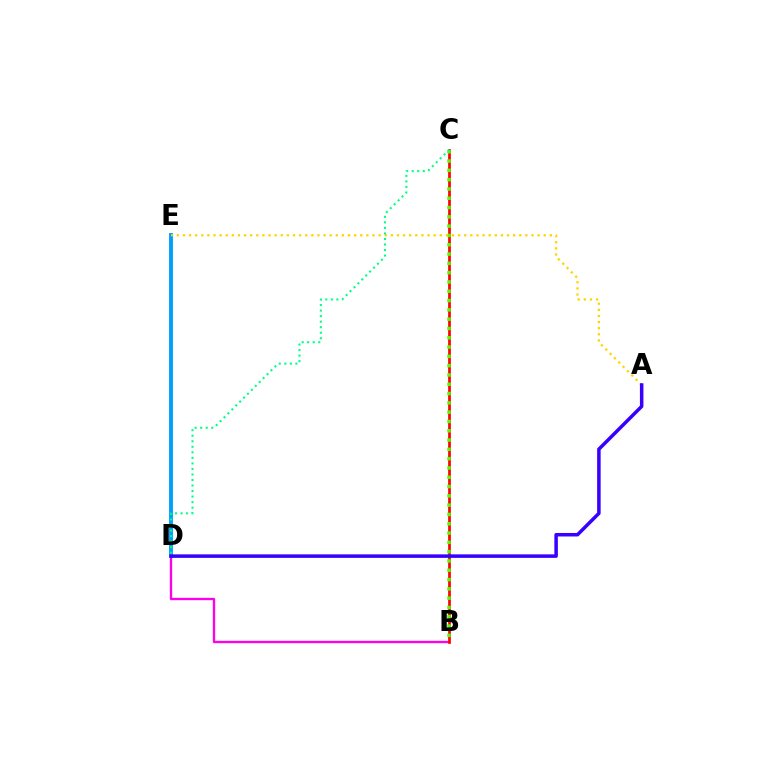{('B', 'D'): [{'color': '#ff00ed', 'line_style': 'solid', 'thickness': 1.68}], ('B', 'C'): [{'color': '#ff0000', 'line_style': 'solid', 'thickness': 1.95}, {'color': '#4fff00', 'line_style': 'dotted', 'thickness': 2.53}], ('D', 'E'): [{'color': '#009eff', 'line_style': 'solid', 'thickness': 2.8}], ('A', 'E'): [{'color': '#ffd500', 'line_style': 'dotted', 'thickness': 1.66}], ('C', 'D'): [{'color': '#00ff86', 'line_style': 'dotted', 'thickness': 1.5}], ('A', 'D'): [{'color': '#3700ff', 'line_style': 'solid', 'thickness': 2.53}]}